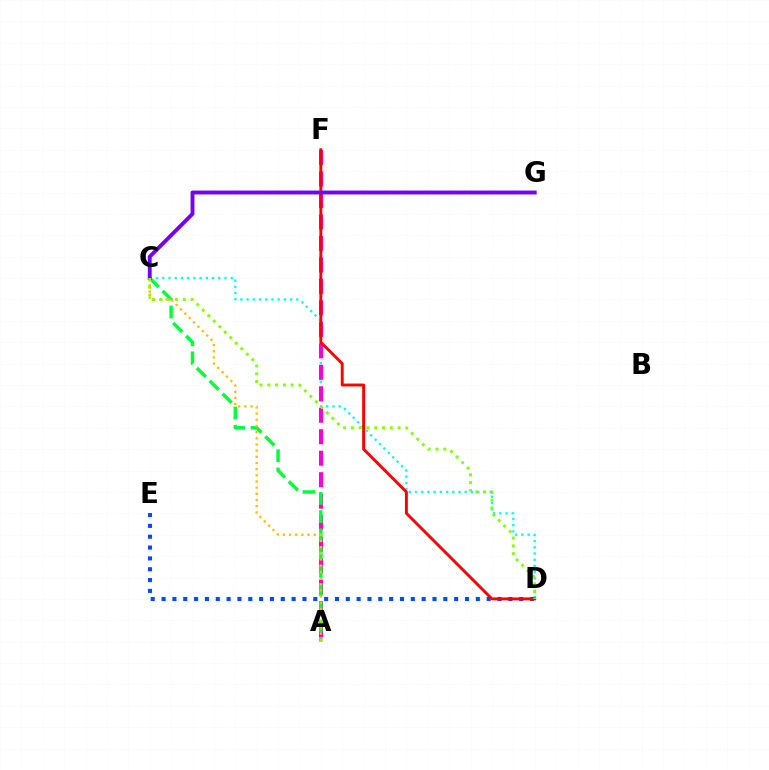{('C', 'D'): [{'color': '#00fff6', 'line_style': 'dotted', 'thickness': 1.69}, {'color': '#84ff00', 'line_style': 'dotted', 'thickness': 2.12}], ('A', 'F'): [{'color': '#ff00cf', 'line_style': 'dashed', 'thickness': 2.92}], ('A', 'C'): [{'color': '#00ff39', 'line_style': 'dashed', 'thickness': 2.48}, {'color': '#ffbd00', 'line_style': 'dotted', 'thickness': 1.68}], ('D', 'E'): [{'color': '#004bff', 'line_style': 'dotted', 'thickness': 2.94}], ('D', 'F'): [{'color': '#ff0000', 'line_style': 'solid', 'thickness': 2.09}], ('C', 'G'): [{'color': '#7200ff', 'line_style': 'solid', 'thickness': 2.78}]}